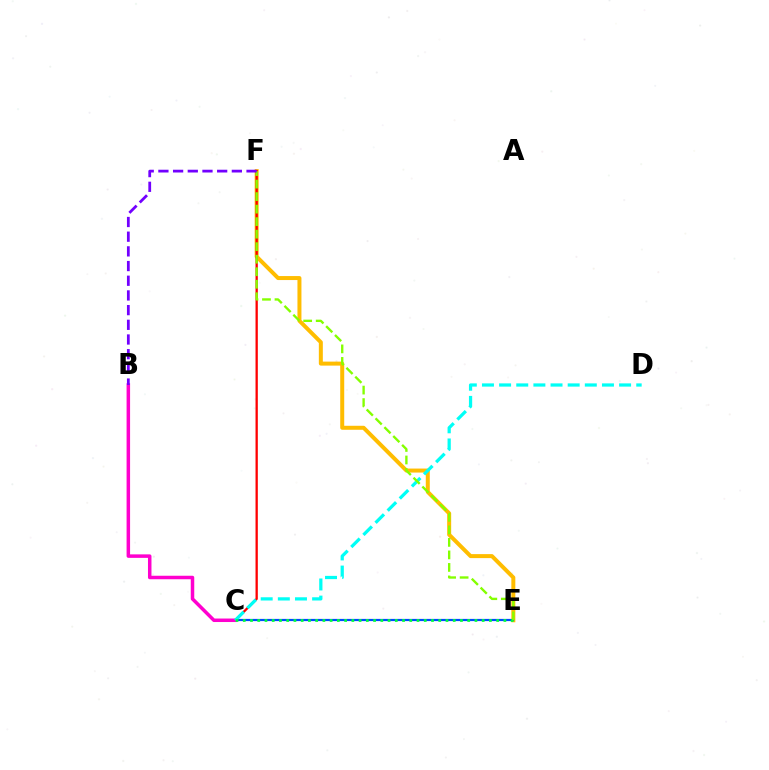{('E', 'F'): [{'color': '#ffbd00', 'line_style': 'solid', 'thickness': 2.88}, {'color': '#84ff00', 'line_style': 'dashed', 'thickness': 1.7}], ('C', 'F'): [{'color': '#ff0000', 'line_style': 'solid', 'thickness': 1.66}], ('C', 'E'): [{'color': '#004bff', 'line_style': 'solid', 'thickness': 1.59}, {'color': '#00ff39', 'line_style': 'dotted', 'thickness': 1.97}], ('B', 'C'): [{'color': '#ff00cf', 'line_style': 'solid', 'thickness': 2.52}], ('C', 'D'): [{'color': '#00fff6', 'line_style': 'dashed', 'thickness': 2.33}], ('B', 'F'): [{'color': '#7200ff', 'line_style': 'dashed', 'thickness': 2.0}]}